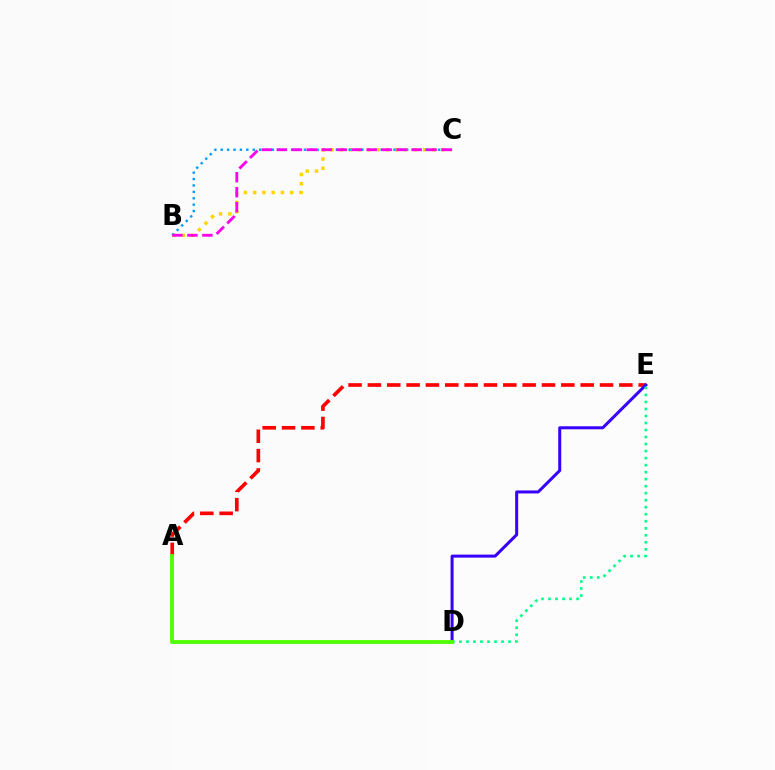{('A', 'E'): [{'color': '#ff0000', 'line_style': 'dashed', 'thickness': 2.63}], ('B', 'C'): [{'color': '#ffd500', 'line_style': 'dotted', 'thickness': 2.51}, {'color': '#009eff', 'line_style': 'dotted', 'thickness': 1.74}, {'color': '#ff00ed', 'line_style': 'dashed', 'thickness': 2.03}], ('D', 'E'): [{'color': '#3700ff', 'line_style': 'solid', 'thickness': 2.17}, {'color': '#00ff86', 'line_style': 'dotted', 'thickness': 1.91}], ('A', 'D'): [{'color': '#4fff00', 'line_style': 'solid', 'thickness': 2.74}]}